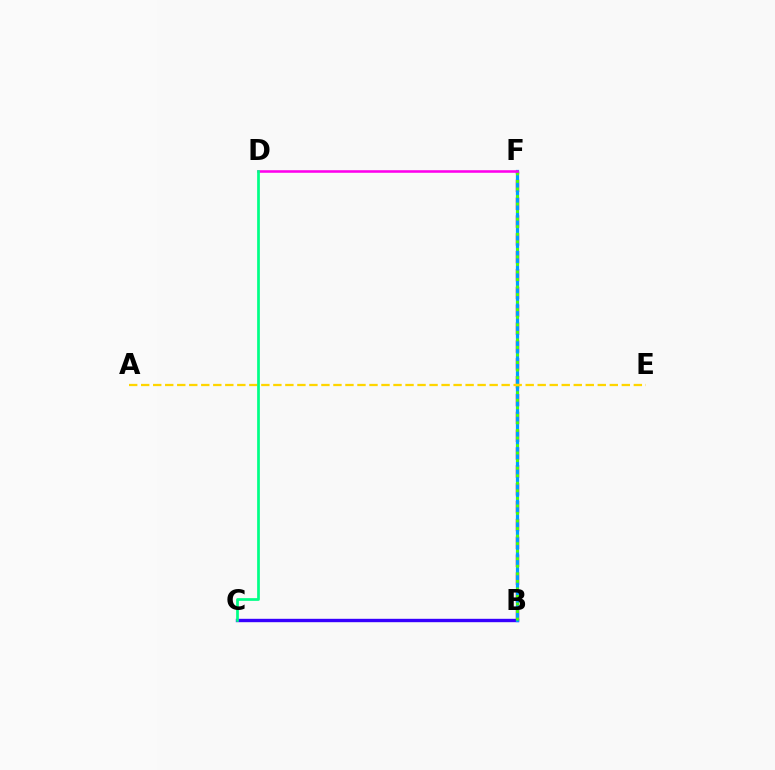{('B', 'C'): [{'color': '#3700ff', 'line_style': 'solid', 'thickness': 2.44}], ('B', 'F'): [{'color': '#ff0000', 'line_style': 'dashed', 'thickness': 2.42}, {'color': '#009eff', 'line_style': 'solid', 'thickness': 2.33}, {'color': '#4fff00', 'line_style': 'dotted', 'thickness': 2.05}], ('A', 'E'): [{'color': '#ffd500', 'line_style': 'dashed', 'thickness': 1.63}], ('D', 'F'): [{'color': '#ff00ed', 'line_style': 'solid', 'thickness': 1.84}], ('C', 'D'): [{'color': '#00ff86', 'line_style': 'solid', 'thickness': 1.96}]}